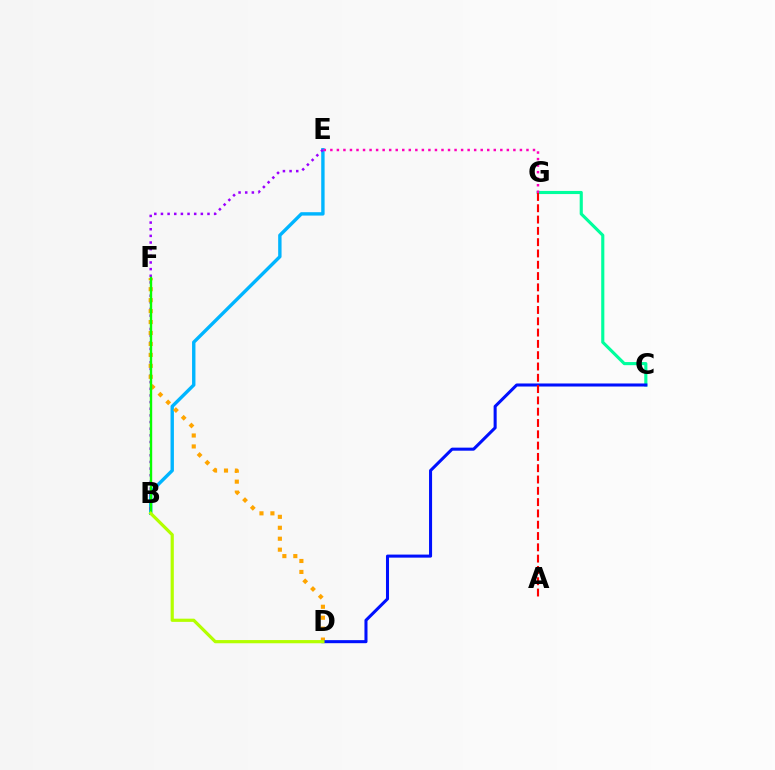{('B', 'E'): [{'color': '#00b5ff', 'line_style': 'solid', 'thickness': 2.44}, {'color': '#9b00ff', 'line_style': 'dotted', 'thickness': 1.81}], ('C', 'G'): [{'color': '#00ff9d', 'line_style': 'solid', 'thickness': 2.25}], ('D', 'F'): [{'color': '#ffa500', 'line_style': 'dotted', 'thickness': 2.97}], ('C', 'D'): [{'color': '#0010ff', 'line_style': 'solid', 'thickness': 2.19}], ('B', 'F'): [{'color': '#08ff00', 'line_style': 'solid', 'thickness': 1.72}], ('A', 'G'): [{'color': '#ff0000', 'line_style': 'dashed', 'thickness': 1.54}], ('E', 'G'): [{'color': '#ff00bd', 'line_style': 'dotted', 'thickness': 1.78}], ('B', 'D'): [{'color': '#b3ff00', 'line_style': 'solid', 'thickness': 2.3}]}